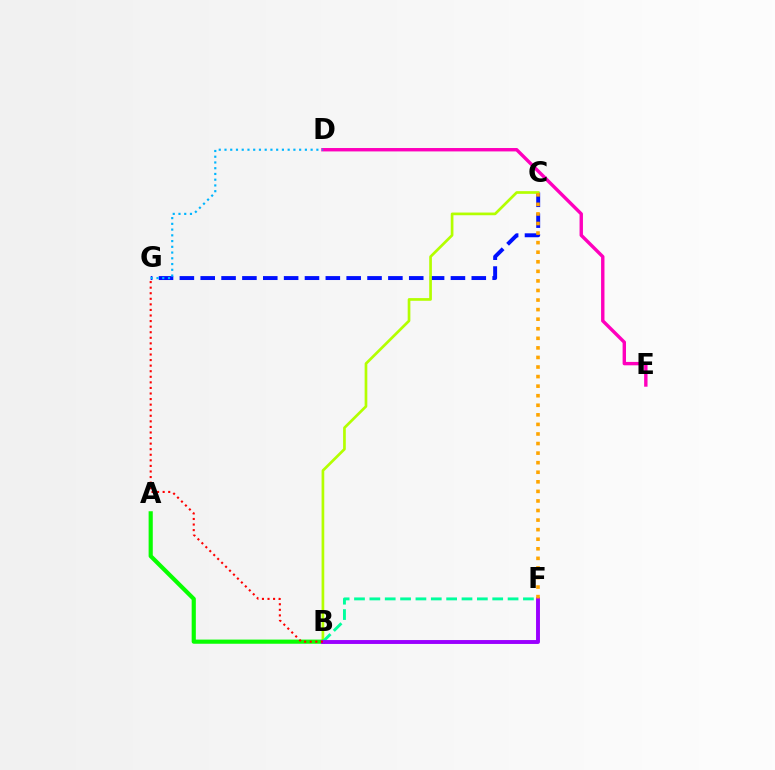{('C', 'G'): [{'color': '#0010ff', 'line_style': 'dashed', 'thickness': 2.83}], ('B', 'C'): [{'color': '#b3ff00', 'line_style': 'solid', 'thickness': 1.94}], ('D', 'E'): [{'color': '#ff00bd', 'line_style': 'solid', 'thickness': 2.45}], ('A', 'B'): [{'color': '#08ff00', 'line_style': 'solid', 'thickness': 2.99}], ('B', 'F'): [{'color': '#00ff9d', 'line_style': 'dashed', 'thickness': 2.09}, {'color': '#9b00ff', 'line_style': 'solid', 'thickness': 2.81}], ('B', 'G'): [{'color': '#ff0000', 'line_style': 'dotted', 'thickness': 1.51}], ('C', 'F'): [{'color': '#ffa500', 'line_style': 'dotted', 'thickness': 2.6}], ('D', 'G'): [{'color': '#00b5ff', 'line_style': 'dotted', 'thickness': 1.56}]}